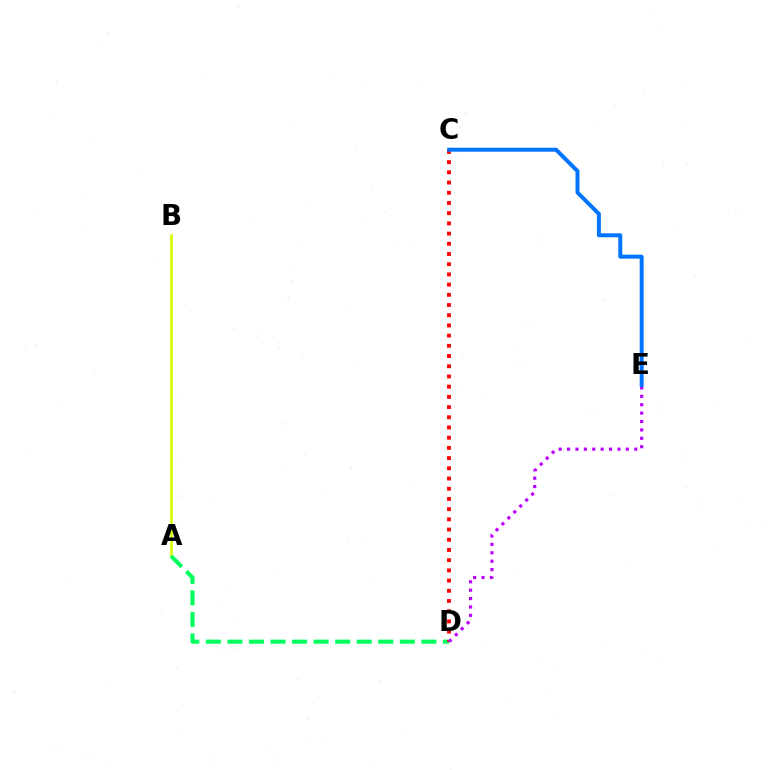{('A', 'B'): [{'color': '#d1ff00', 'line_style': 'solid', 'thickness': 1.87}], ('A', 'D'): [{'color': '#00ff5c', 'line_style': 'dashed', 'thickness': 2.93}], ('C', 'D'): [{'color': '#ff0000', 'line_style': 'dotted', 'thickness': 2.77}], ('D', 'E'): [{'color': '#b900ff', 'line_style': 'dotted', 'thickness': 2.28}], ('C', 'E'): [{'color': '#0074ff', 'line_style': 'solid', 'thickness': 2.85}]}